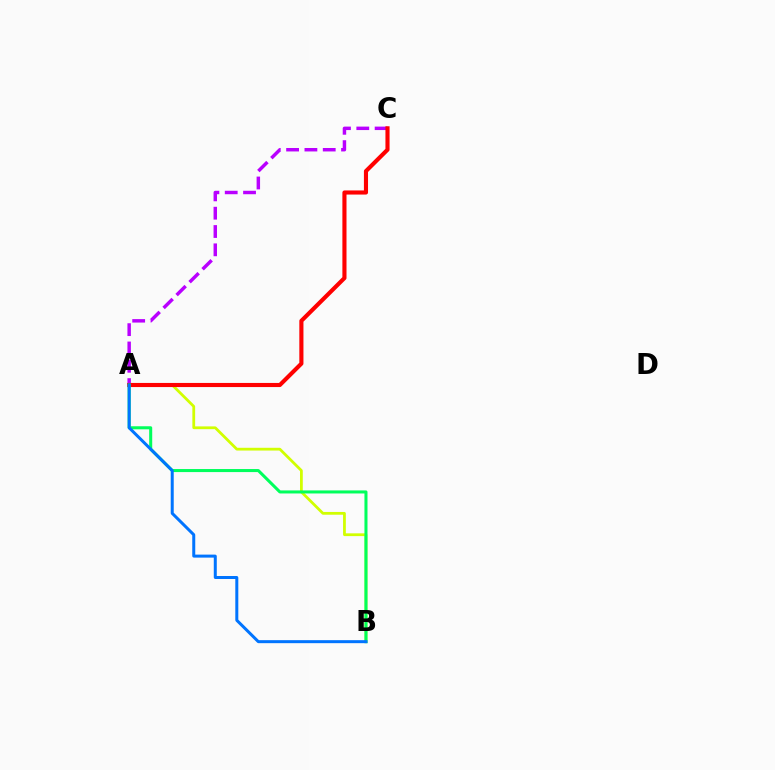{('A', 'B'): [{'color': '#d1ff00', 'line_style': 'solid', 'thickness': 2.0}, {'color': '#00ff5c', 'line_style': 'solid', 'thickness': 2.19}, {'color': '#0074ff', 'line_style': 'solid', 'thickness': 2.16}], ('A', 'C'): [{'color': '#b900ff', 'line_style': 'dashed', 'thickness': 2.49}, {'color': '#ff0000', 'line_style': 'solid', 'thickness': 2.96}]}